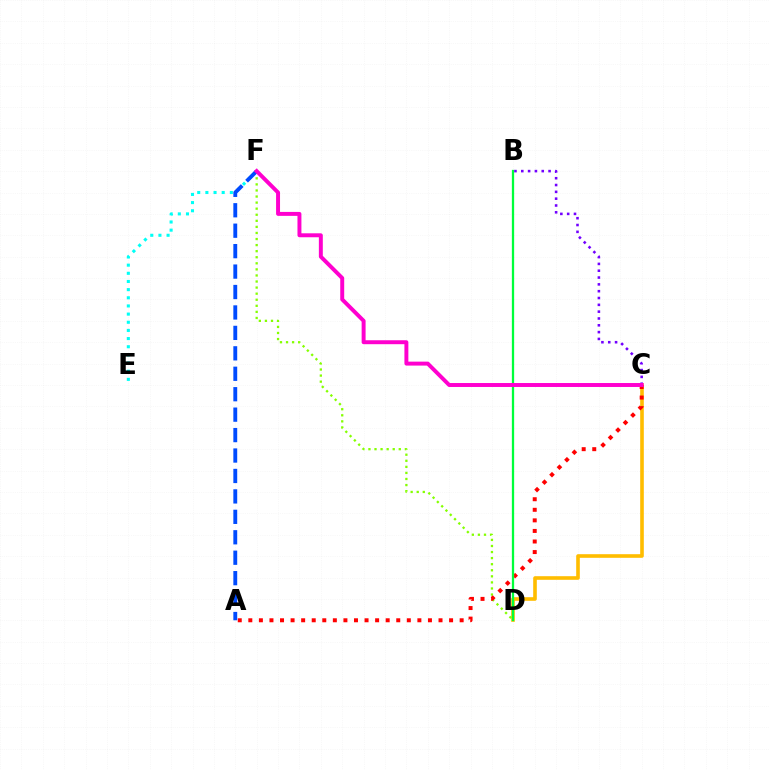{('C', 'D'): [{'color': '#ffbd00', 'line_style': 'solid', 'thickness': 2.6}], ('D', 'F'): [{'color': '#84ff00', 'line_style': 'dotted', 'thickness': 1.65}], ('A', 'C'): [{'color': '#ff0000', 'line_style': 'dotted', 'thickness': 2.87}], ('E', 'F'): [{'color': '#00fff6', 'line_style': 'dotted', 'thickness': 2.22}], ('A', 'F'): [{'color': '#004bff', 'line_style': 'dashed', 'thickness': 2.78}], ('B', 'D'): [{'color': '#00ff39', 'line_style': 'solid', 'thickness': 1.64}], ('B', 'C'): [{'color': '#7200ff', 'line_style': 'dotted', 'thickness': 1.85}], ('C', 'F'): [{'color': '#ff00cf', 'line_style': 'solid', 'thickness': 2.84}]}